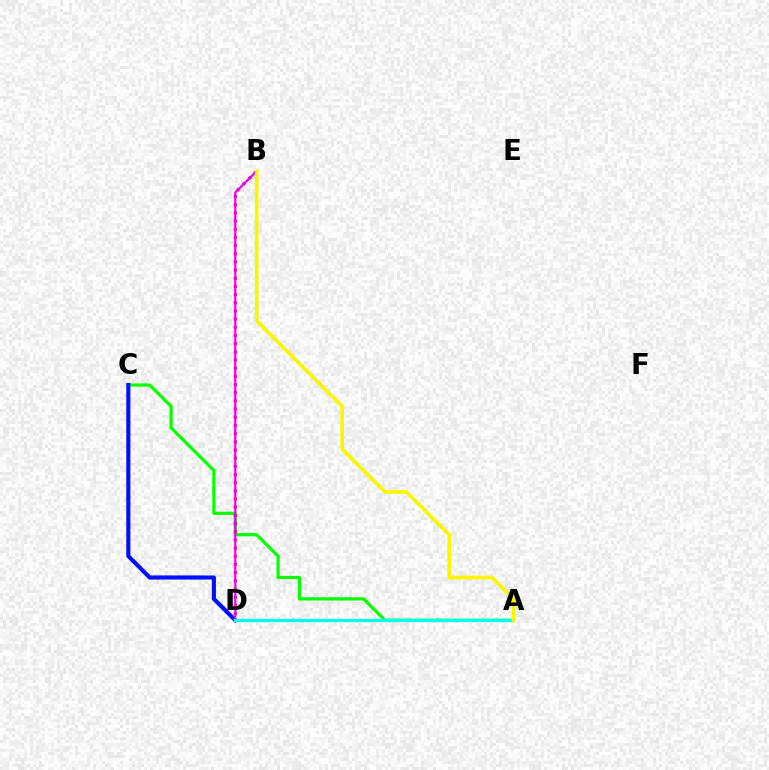{('A', 'C'): [{'color': '#08ff00', 'line_style': 'solid', 'thickness': 2.31}], ('B', 'D'): [{'color': '#ff0000', 'line_style': 'dotted', 'thickness': 2.22}, {'color': '#ee00ff', 'line_style': 'solid', 'thickness': 1.58}], ('C', 'D'): [{'color': '#0010ff', 'line_style': 'solid', 'thickness': 2.96}], ('A', 'D'): [{'color': '#00fff6', 'line_style': 'solid', 'thickness': 2.35}], ('A', 'B'): [{'color': '#fcf500', 'line_style': 'solid', 'thickness': 2.64}]}